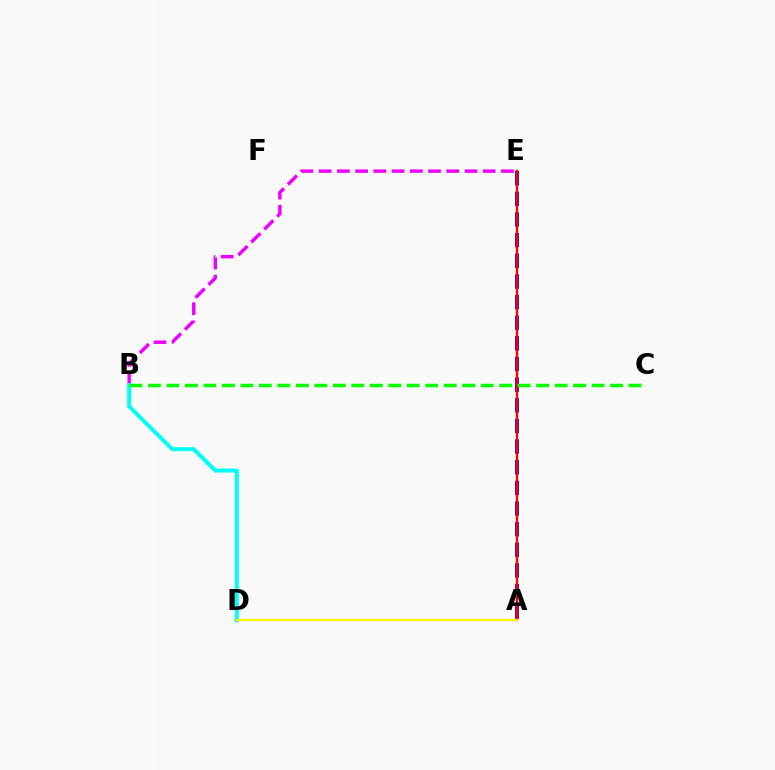{('A', 'E'): [{'color': '#0010ff', 'line_style': 'dashed', 'thickness': 2.8}, {'color': '#ff0000', 'line_style': 'solid', 'thickness': 1.67}], ('B', 'E'): [{'color': '#ee00ff', 'line_style': 'dashed', 'thickness': 2.48}], ('B', 'D'): [{'color': '#00fff6', 'line_style': 'solid', 'thickness': 2.88}], ('B', 'C'): [{'color': '#08ff00', 'line_style': 'dashed', 'thickness': 2.51}], ('A', 'D'): [{'color': '#fcf500', 'line_style': 'solid', 'thickness': 1.67}]}